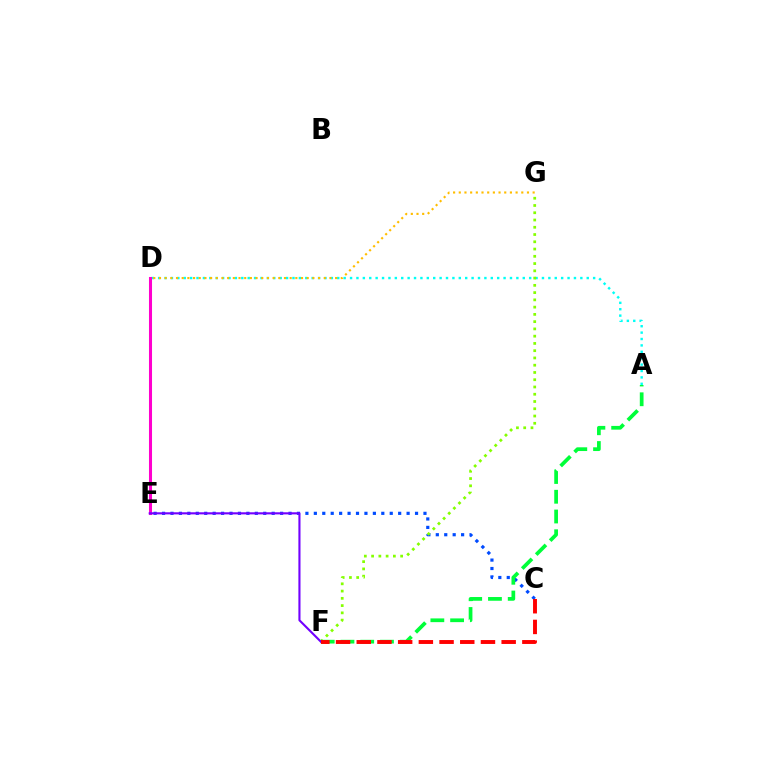{('A', 'D'): [{'color': '#00fff6', 'line_style': 'dotted', 'thickness': 1.74}], ('C', 'E'): [{'color': '#004bff', 'line_style': 'dotted', 'thickness': 2.29}], ('D', 'G'): [{'color': '#ffbd00', 'line_style': 'dotted', 'thickness': 1.54}], ('F', 'G'): [{'color': '#84ff00', 'line_style': 'dotted', 'thickness': 1.97}], ('D', 'E'): [{'color': '#ff00cf', 'line_style': 'solid', 'thickness': 2.19}], ('A', 'F'): [{'color': '#00ff39', 'line_style': 'dashed', 'thickness': 2.68}], ('E', 'F'): [{'color': '#7200ff', 'line_style': 'solid', 'thickness': 1.52}], ('C', 'F'): [{'color': '#ff0000', 'line_style': 'dashed', 'thickness': 2.81}]}